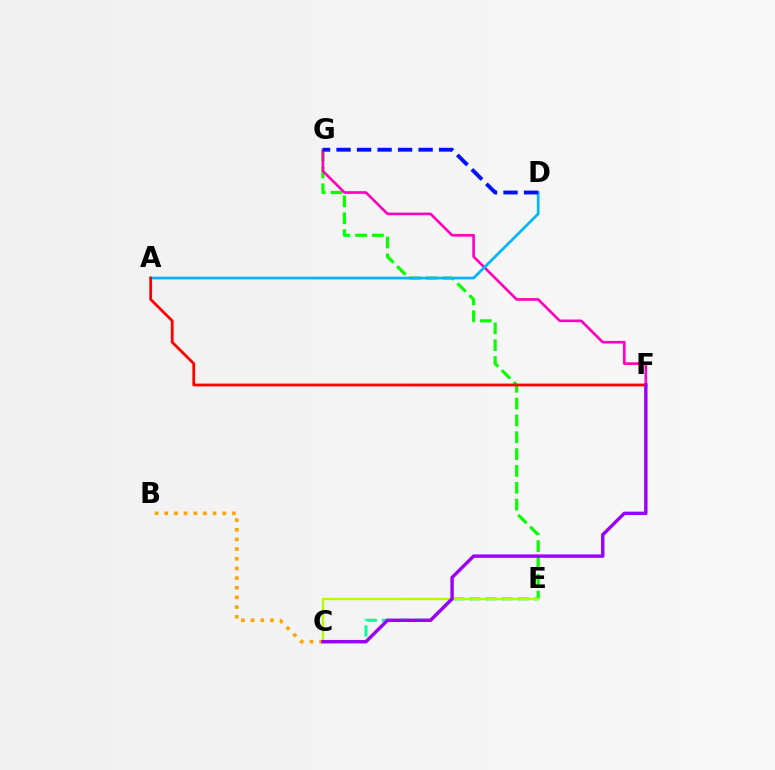{('C', 'E'): [{'color': '#00ff9d', 'line_style': 'dashed', 'thickness': 2.18}, {'color': '#b3ff00', 'line_style': 'solid', 'thickness': 1.72}], ('E', 'G'): [{'color': '#08ff00', 'line_style': 'dashed', 'thickness': 2.29}], ('F', 'G'): [{'color': '#ff00bd', 'line_style': 'solid', 'thickness': 1.9}], ('A', 'D'): [{'color': '#00b5ff', 'line_style': 'solid', 'thickness': 1.95}], ('B', 'C'): [{'color': '#ffa500', 'line_style': 'dotted', 'thickness': 2.63}], ('A', 'F'): [{'color': '#ff0000', 'line_style': 'solid', 'thickness': 2.01}], ('C', 'F'): [{'color': '#9b00ff', 'line_style': 'solid', 'thickness': 2.45}], ('D', 'G'): [{'color': '#0010ff', 'line_style': 'dashed', 'thickness': 2.79}]}